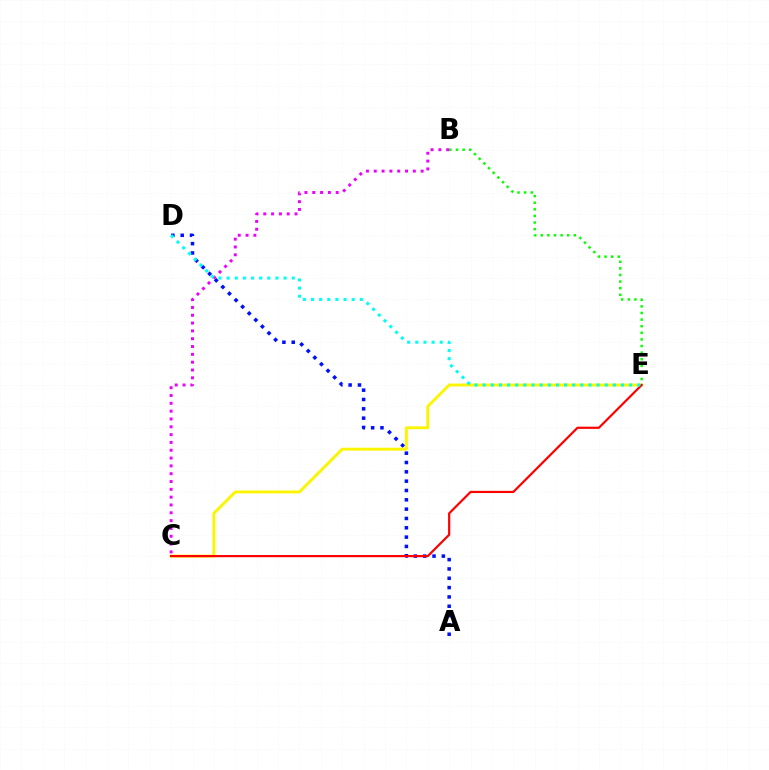{('B', 'E'): [{'color': '#08ff00', 'line_style': 'dotted', 'thickness': 1.79}], ('B', 'C'): [{'color': '#ee00ff', 'line_style': 'dotted', 'thickness': 2.12}], ('A', 'D'): [{'color': '#0010ff', 'line_style': 'dotted', 'thickness': 2.53}], ('C', 'E'): [{'color': '#fcf500', 'line_style': 'solid', 'thickness': 2.09}, {'color': '#ff0000', 'line_style': 'solid', 'thickness': 1.58}], ('D', 'E'): [{'color': '#00fff6', 'line_style': 'dotted', 'thickness': 2.21}]}